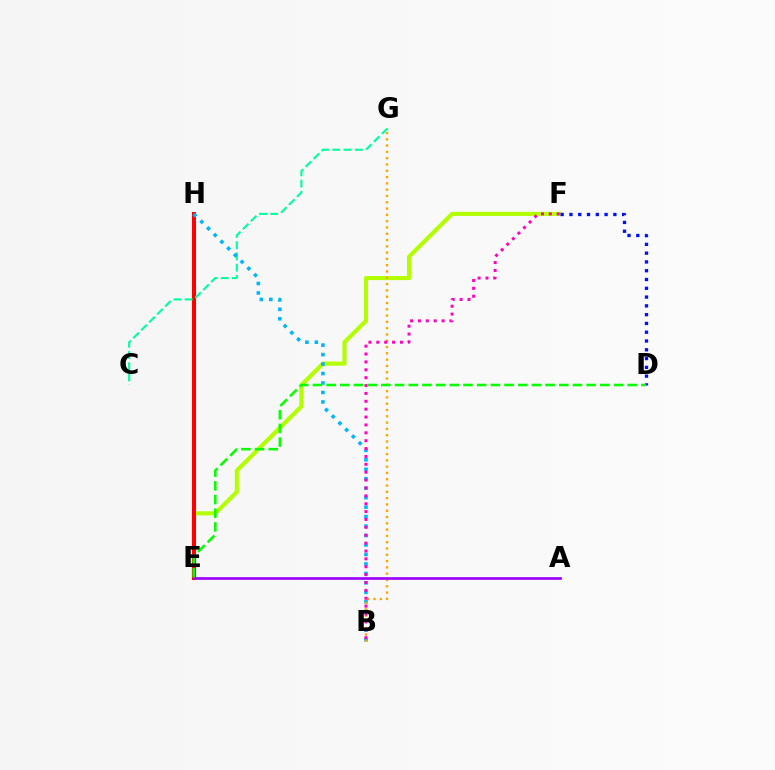{('E', 'F'): [{'color': '#b3ff00', 'line_style': 'solid', 'thickness': 2.97}], ('E', 'H'): [{'color': '#ff0000', 'line_style': 'solid', 'thickness': 2.91}], ('C', 'G'): [{'color': '#00ff9d', 'line_style': 'dashed', 'thickness': 1.53}], ('B', 'H'): [{'color': '#00b5ff', 'line_style': 'dotted', 'thickness': 2.57}], ('B', 'G'): [{'color': '#ffa500', 'line_style': 'dotted', 'thickness': 1.71}], ('B', 'F'): [{'color': '#ff00bd', 'line_style': 'dotted', 'thickness': 2.14}], ('A', 'E'): [{'color': '#9b00ff', 'line_style': 'solid', 'thickness': 1.92}], ('D', 'F'): [{'color': '#0010ff', 'line_style': 'dotted', 'thickness': 2.39}], ('D', 'E'): [{'color': '#08ff00', 'line_style': 'dashed', 'thickness': 1.86}]}